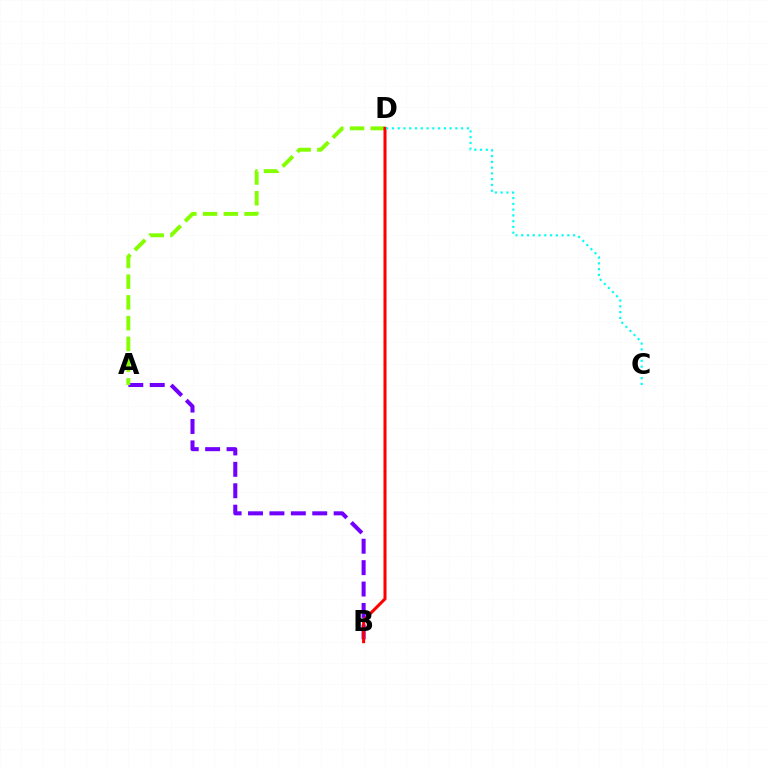{('A', 'B'): [{'color': '#7200ff', 'line_style': 'dashed', 'thickness': 2.91}], ('A', 'D'): [{'color': '#84ff00', 'line_style': 'dashed', 'thickness': 2.82}], ('B', 'D'): [{'color': '#ff0000', 'line_style': 'solid', 'thickness': 2.19}], ('C', 'D'): [{'color': '#00fff6', 'line_style': 'dotted', 'thickness': 1.57}]}